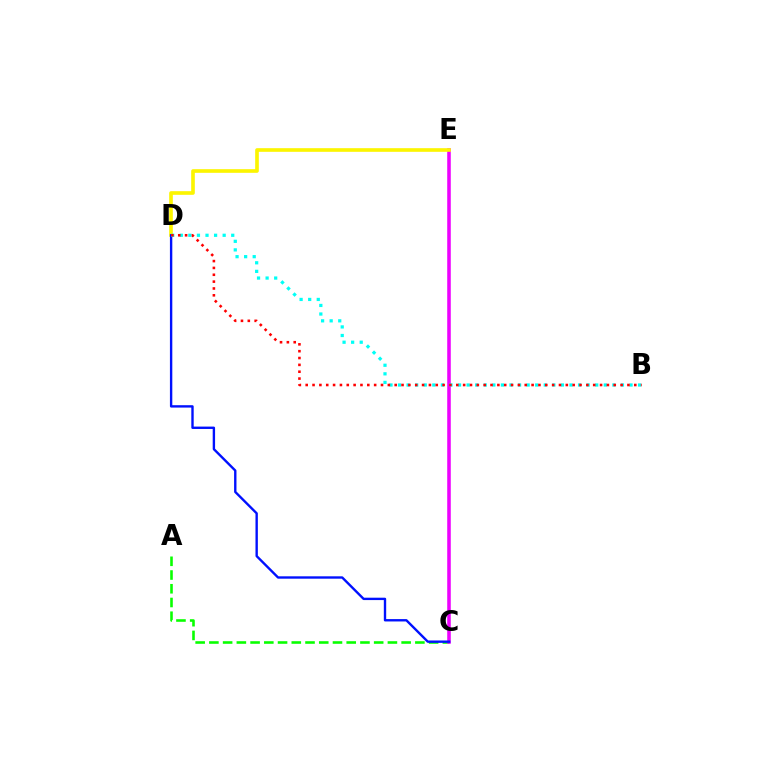{('A', 'C'): [{'color': '#08ff00', 'line_style': 'dashed', 'thickness': 1.87}], ('C', 'E'): [{'color': '#ee00ff', 'line_style': 'solid', 'thickness': 2.56}], ('D', 'E'): [{'color': '#fcf500', 'line_style': 'solid', 'thickness': 2.62}], ('C', 'D'): [{'color': '#0010ff', 'line_style': 'solid', 'thickness': 1.71}], ('B', 'D'): [{'color': '#00fff6', 'line_style': 'dotted', 'thickness': 2.33}, {'color': '#ff0000', 'line_style': 'dotted', 'thickness': 1.86}]}